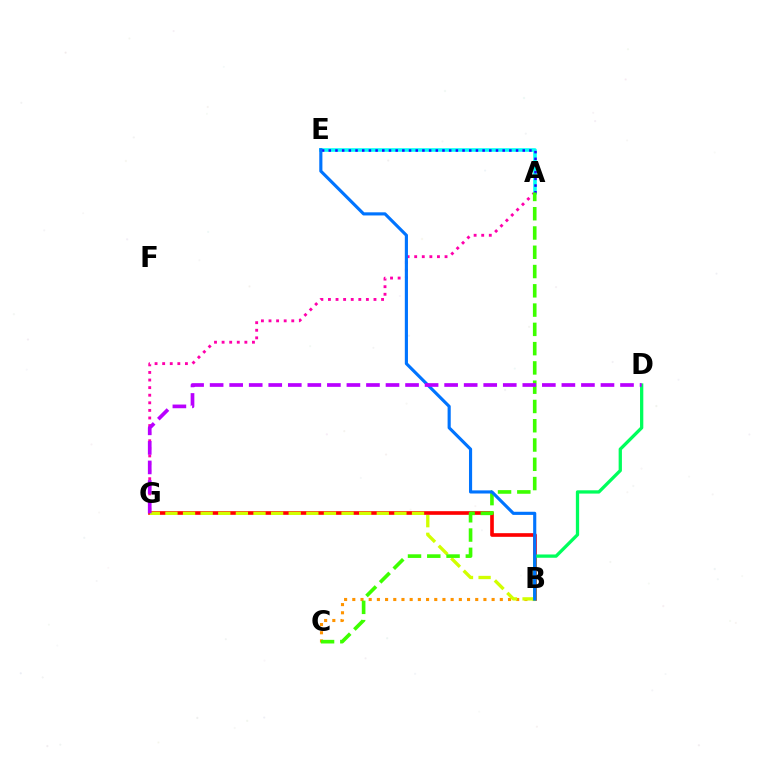{('B', 'G'): [{'color': '#ff0000', 'line_style': 'solid', 'thickness': 2.63}, {'color': '#d1ff00', 'line_style': 'dashed', 'thickness': 2.39}], ('A', 'G'): [{'color': '#ff00ac', 'line_style': 'dotted', 'thickness': 2.06}], ('A', 'E'): [{'color': '#00fff6', 'line_style': 'solid', 'thickness': 2.58}, {'color': '#2500ff', 'line_style': 'dotted', 'thickness': 1.82}], ('B', 'C'): [{'color': '#ff9400', 'line_style': 'dotted', 'thickness': 2.23}], ('B', 'D'): [{'color': '#00ff5c', 'line_style': 'solid', 'thickness': 2.36}], ('A', 'C'): [{'color': '#3dff00', 'line_style': 'dashed', 'thickness': 2.62}], ('B', 'E'): [{'color': '#0074ff', 'line_style': 'solid', 'thickness': 2.26}], ('D', 'G'): [{'color': '#b900ff', 'line_style': 'dashed', 'thickness': 2.65}]}